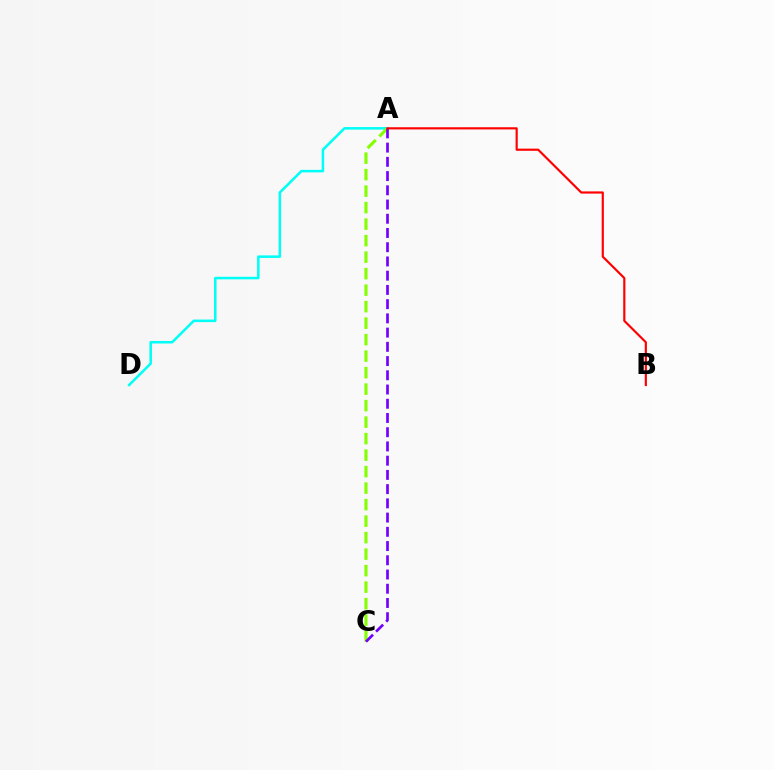{('A', 'D'): [{'color': '#00fff6', 'line_style': 'solid', 'thickness': 1.83}], ('A', 'C'): [{'color': '#84ff00', 'line_style': 'dashed', 'thickness': 2.24}, {'color': '#7200ff', 'line_style': 'dashed', 'thickness': 1.93}], ('A', 'B'): [{'color': '#ff0000', 'line_style': 'solid', 'thickness': 1.56}]}